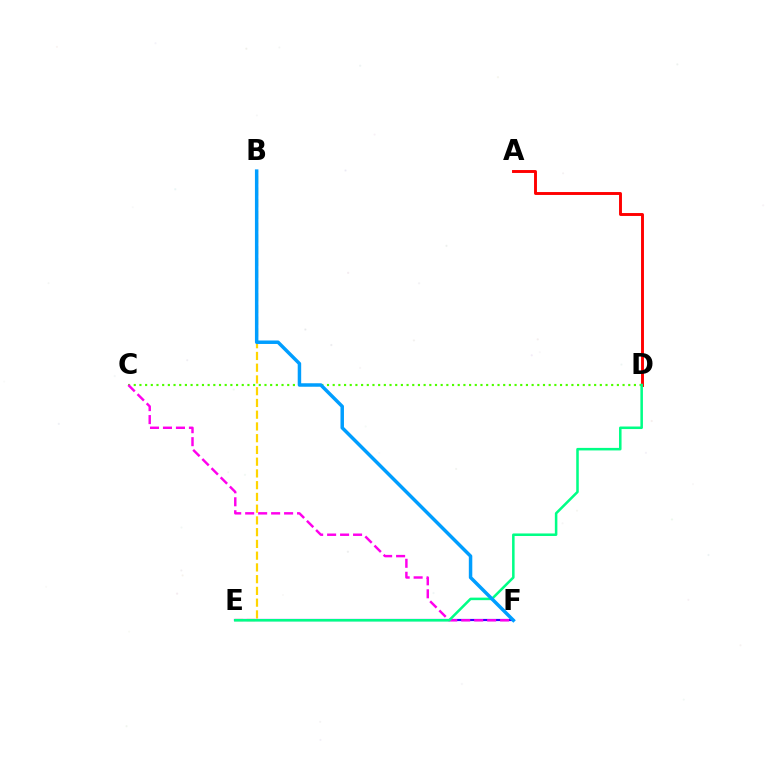{('B', 'E'): [{'color': '#ffd500', 'line_style': 'dashed', 'thickness': 1.6}], ('E', 'F'): [{'color': '#3700ff', 'line_style': 'solid', 'thickness': 1.57}], ('A', 'D'): [{'color': '#ff0000', 'line_style': 'solid', 'thickness': 2.1}], ('C', 'D'): [{'color': '#4fff00', 'line_style': 'dotted', 'thickness': 1.54}], ('C', 'F'): [{'color': '#ff00ed', 'line_style': 'dashed', 'thickness': 1.76}], ('D', 'E'): [{'color': '#00ff86', 'line_style': 'solid', 'thickness': 1.83}], ('B', 'F'): [{'color': '#009eff', 'line_style': 'solid', 'thickness': 2.5}]}